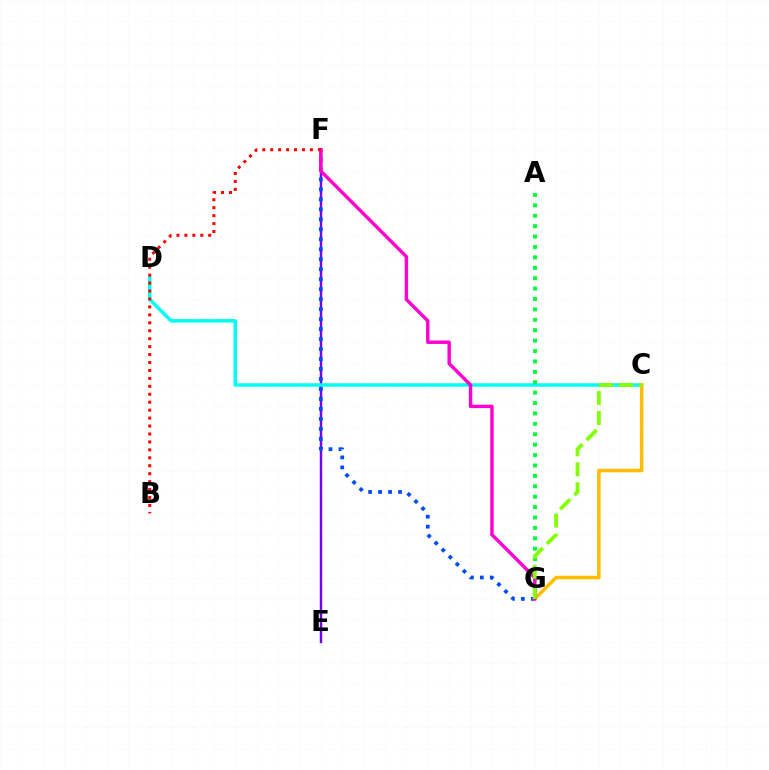{('E', 'F'): [{'color': '#7200ff', 'line_style': 'solid', 'thickness': 1.76}], ('F', 'G'): [{'color': '#004bff', 'line_style': 'dotted', 'thickness': 2.71}, {'color': '#ff00cf', 'line_style': 'solid', 'thickness': 2.46}], ('C', 'D'): [{'color': '#00fff6', 'line_style': 'solid', 'thickness': 2.51}], ('A', 'G'): [{'color': '#00ff39', 'line_style': 'dotted', 'thickness': 2.83}], ('C', 'G'): [{'color': '#ffbd00', 'line_style': 'solid', 'thickness': 2.55}, {'color': '#84ff00', 'line_style': 'dashed', 'thickness': 2.72}], ('B', 'F'): [{'color': '#ff0000', 'line_style': 'dotted', 'thickness': 2.16}]}